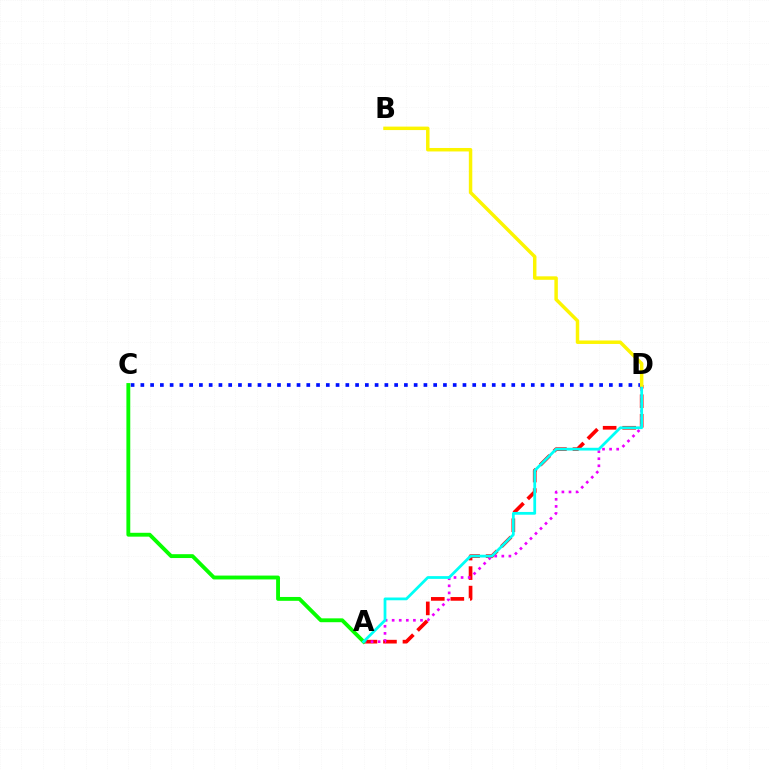{('A', 'D'): [{'color': '#ff0000', 'line_style': 'dashed', 'thickness': 2.65}, {'color': '#ee00ff', 'line_style': 'dotted', 'thickness': 1.92}, {'color': '#00fff6', 'line_style': 'solid', 'thickness': 1.99}], ('A', 'C'): [{'color': '#08ff00', 'line_style': 'solid', 'thickness': 2.78}], ('C', 'D'): [{'color': '#0010ff', 'line_style': 'dotted', 'thickness': 2.65}], ('B', 'D'): [{'color': '#fcf500', 'line_style': 'solid', 'thickness': 2.5}]}